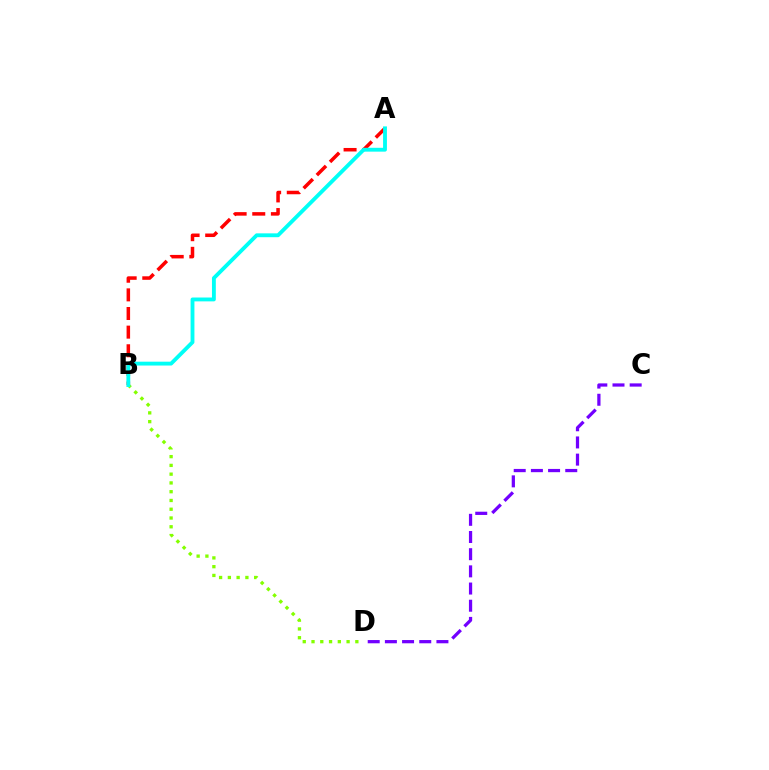{('C', 'D'): [{'color': '#7200ff', 'line_style': 'dashed', 'thickness': 2.33}], ('A', 'B'): [{'color': '#ff0000', 'line_style': 'dashed', 'thickness': 2.53}, {'color': '#00fff6', 'line_style': 'solid', 'thickness': 2.78}], ('B', 'D'): [{'color': '#84ff00', 'line_style': 'dotted', 'thickness': 2.38}]}